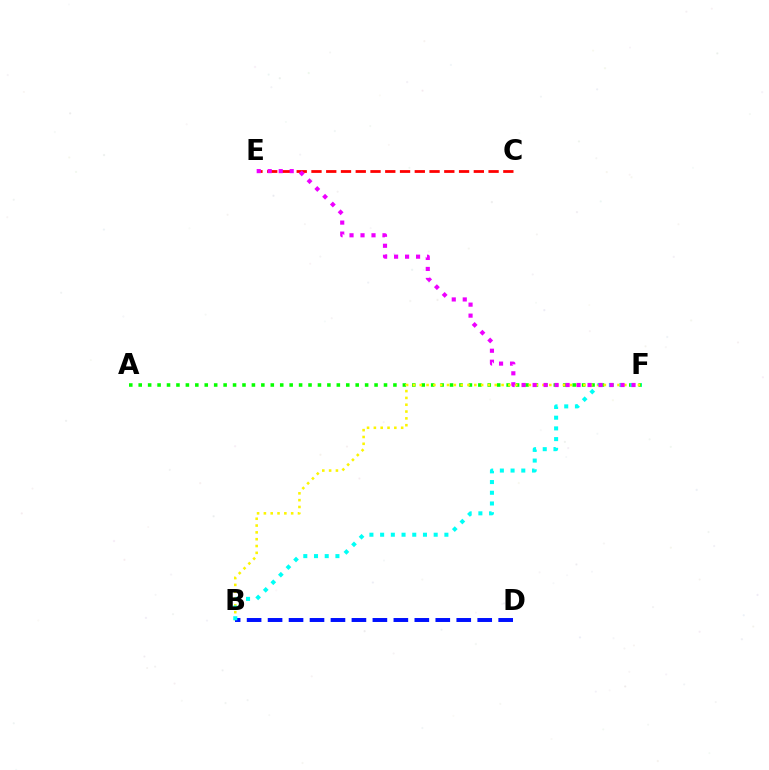{('C', 'E'): [{'color': '#ff0000', 'line_style': 'dashed', 'thickness': 2.0}], ('A', 'F'): [{'color': '#08ff00', 'line_style': 'dotted', 'thickness': 2.56}], ('B', 'F'): [{'color': '#fcf500', 'line_style': 'dotted', 'thickness': 1.85}, {'color': '#00fff6', 'line_style': 'dotted', 'thickness': 2.91}], ('B', 'D'): [{'color': '#0010ff', 'line_style': 'dashed', 'thickness': 2.85}], ('E', 'F'): [{'color': '#ee00ff', 'line_style': 'dotted', 'thickness': 2.99}]}